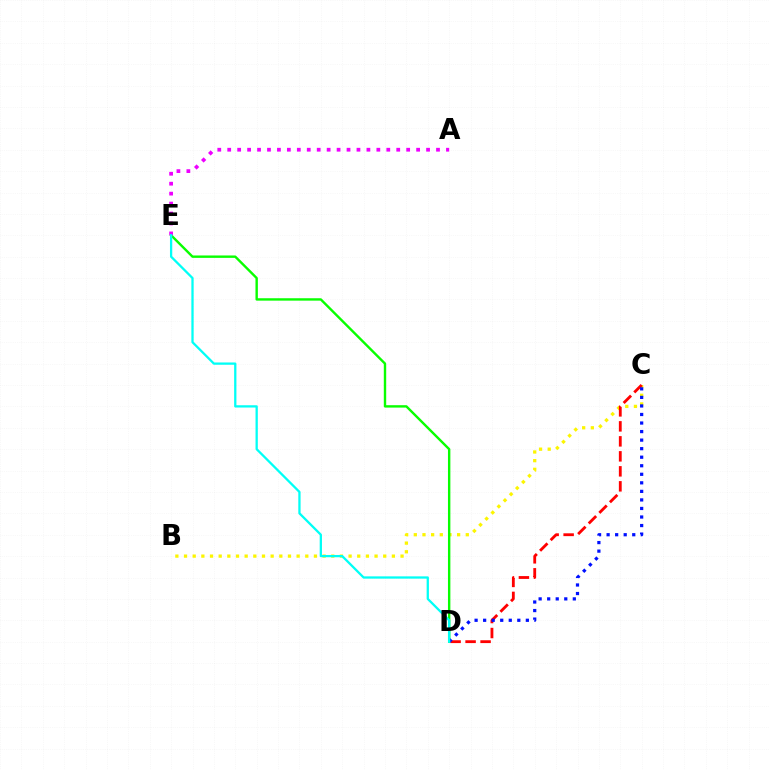{('B', 'C'): [{'color': '#fcf500', 'line_style': 'dotted', 'thickness': 2.35}], ('D', 'E'): [{'color': '#08ff00', 'line_style': 'solid', 'thickness': 1.73}, {'color': '#00fff6', 'line_style': 'solid', 'thickness': 1.64}], ('C', 'D'): [{'color': '#ff0000', 'line_style': 'dashed', 'thickness': 2.04}, {'color': '#0010ff', 'line_style': 'dotted', 'thickness': 2.32}], ('A', 'E'): [{'color': '#ee00ff', 'line_style': 'dotted', 'thickness': 2.7}]}